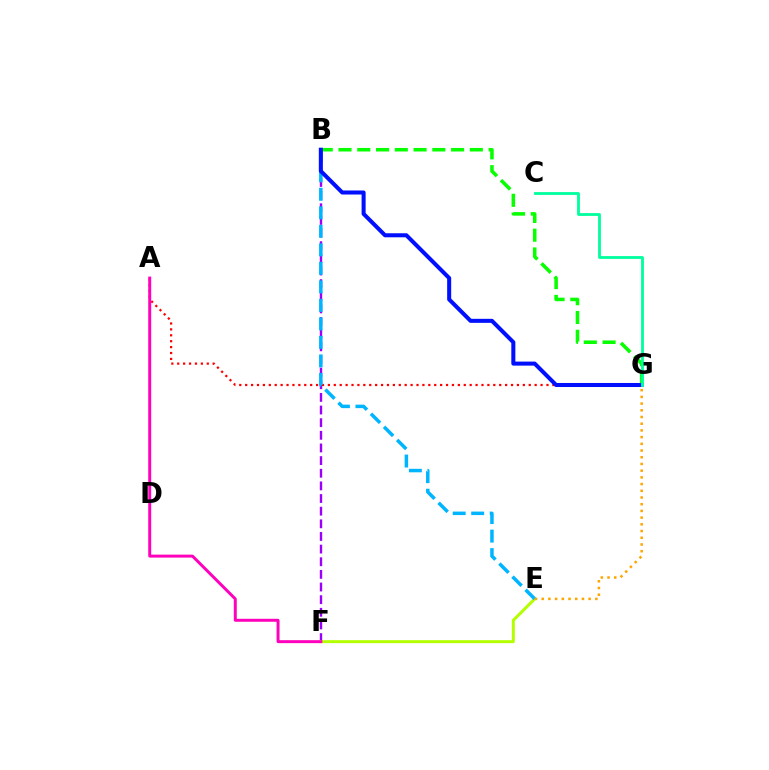{('B', 'F'): [{'color': '#9b00ff', 'line_style': 'dashed', 'thickness': 1.72}], ('A', 'G'): [{'color': '#ff0000', 'line_style': 'dotted', 'thickness': 1.61}], ('E', 'F'): [{'color': '#b3ff00', 'line_style': 'solid', 'thickness': 2.13}], ('B', 'E'): [{'color': '#00b5ff', 'line_style': 'dashed', 'thickness': 2.51}], ('A', 'F'): [{'color': '#ff00bd', 'line_style': 'solid', 'thickness': 2.13}], ('B', 'G'): [{'color': '#08ff00', 'line_style': 'dashed', 'thickness': 2.55}, {'color': '#0010ff', 'line_style': 'solid', 'thickness': 2.91}], ('E', 'G'): [{'color': '#ffa500', 'line_style': 'dotted', 'thickness': 1.82}], ('C', 'G'): [{'color': '#00ff9d', 'line_style': 'solid', 'thickness': 2.02}]}